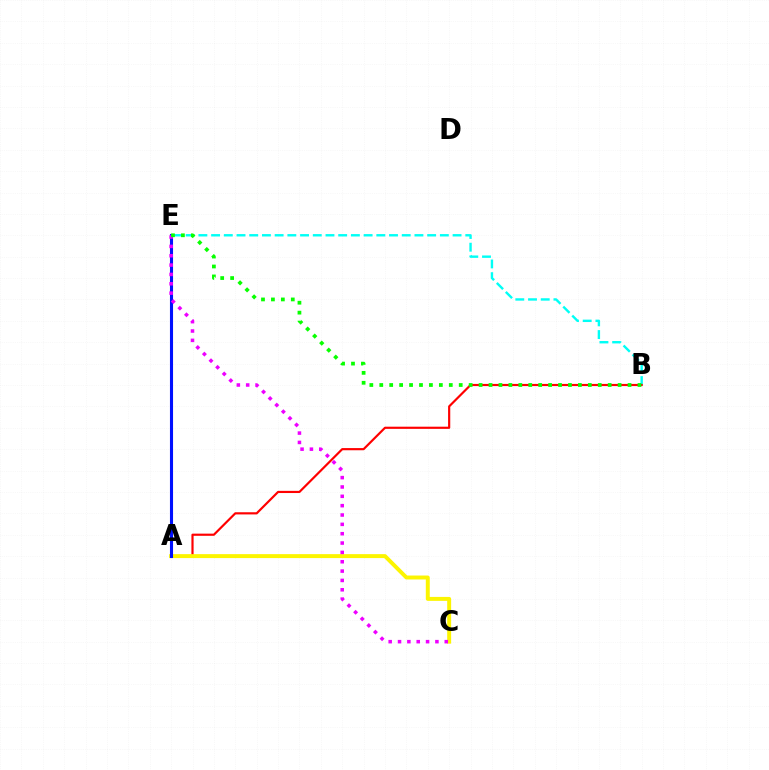{('B', 'E'): [{'color': '#00fff6', 'line_style': 'dashed', 'thickness': 1.73}, {'color': '#08ff00', 'line_style': 'dotted', 'thickness': 2.7}], ('A', 'B'): [{'color': '#ff0000', 'line_style': 'solid', 'thickness': 1.57}], ('A', 'C'): [{'color': '#fcf500', 'line_style': 'solid', 'thickness': 2.84}], ('A', 'E'): [{'color': '#0010ff', 'line_style': 'solid', 'thickness': 2.22}], ('C', 'E'): [{'color': '#ee00ff', 'line_style': 'dotted', 'thickness': 2.54}]}